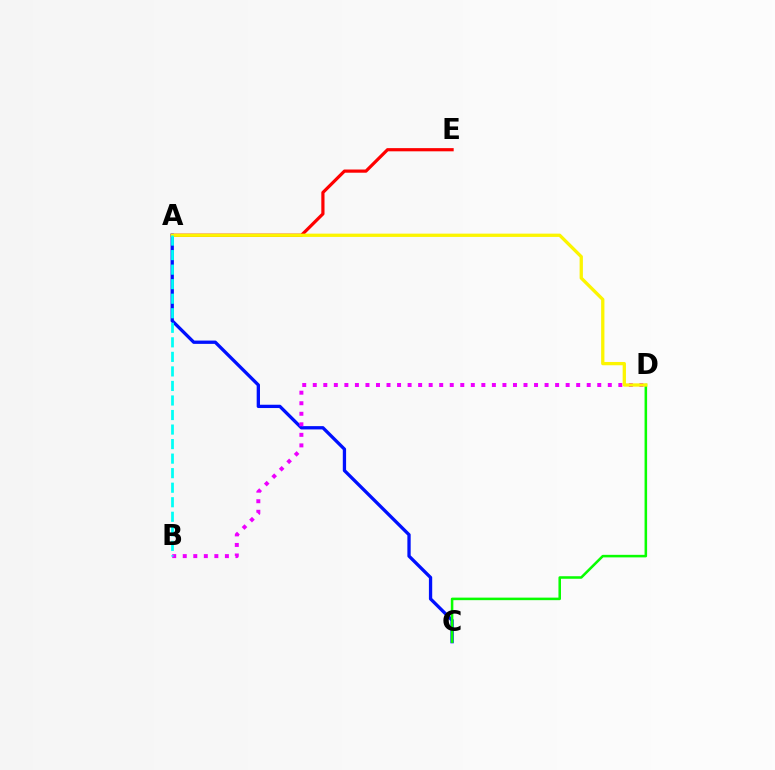{('A', 'E'): [{'color': '#ff0000', 'line_style': 'solid', 'thickness': 2.3}], ('A', 'C'): [{'color': '#0010ff', 'line_style': 'solid', 'thickness': 2.38}], ('C', 'D'): [{'color': '#08ff00', 'line_style': 'solid', 'thickness': 1.83}], ('B', 'D'): [{'color': '#ee00ff', 'line_style': 'dotted', 'thickness': 2.86}], ('A', 'D'): [{'color': '#fcf500', 'line_style': 'solid', 'thickness': 2.37}], ('A', 'B'): [{'color': '#00fff6', 'line_style': 'dashed', 'thickness': 1.97}]}